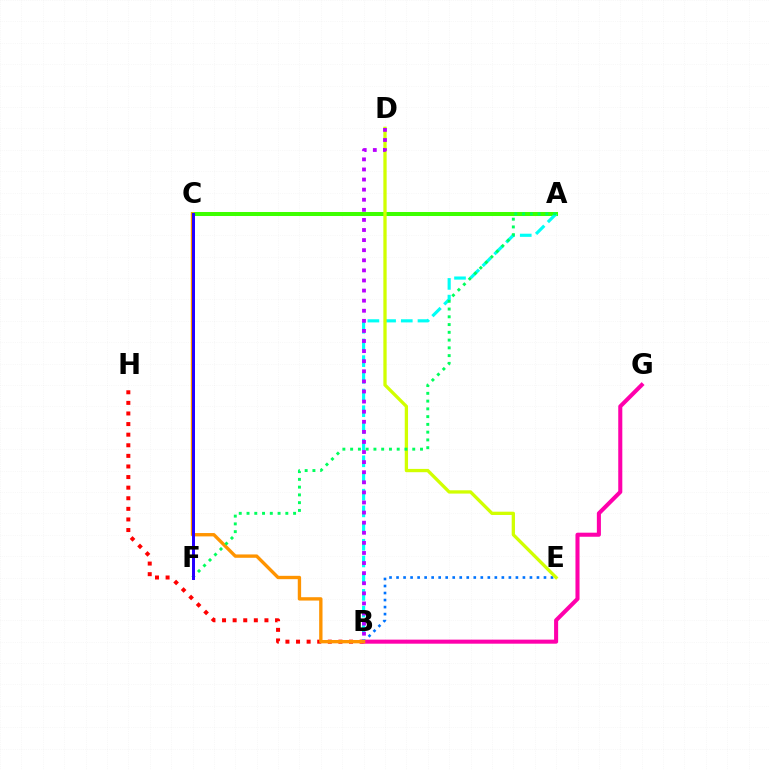{('B', 'H'): [{'color': '#ff0000', 'line_style': 'dotted', 'thickness': 2.88}], ('B', 'E'): [{'color': '#0074ff', 'line_style': 'dotted', 'thickness': 1.91}], ('A', 'C'): [{'color': '#3dff00', 'line_style': 'solid', 'thickness': 2.9}], ('A', 'B'): [{'color': '#00fff6', 'line_style': 'dashed', 'thickness': 2.27}], ('B', 'G'): [{'color': '#ff00ac', 'line_style': 'solid', 'thickness': 2.92}], ('D', 'E'): [{'color': '#d1ff00', 'line_style': 'solid', 'thickness': 2.37}], ('B', 'C'): [{'color': '#ff9400', 'line_style': 'solid', 'thickness': 2.41}], ('B', 'D'): [{'color': '#b900ff', 'line_style': 'dotted', 'thickness': 2.74}], ('A', 'F'): [{'color': '#00ff5c', 'line_style': 'dotted', 'thickness': 2.11}], ('C', 'F'): [{'color': '#2500ff', 'line_style': 'solid', 'thickness': 2.14}]}